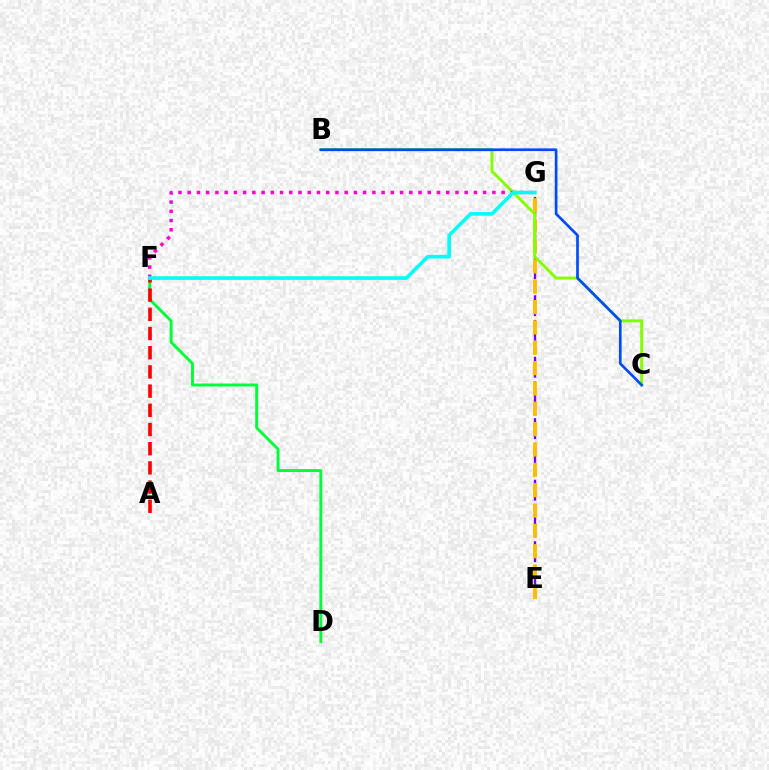{('E', 'G'): [{'color': '#7200ff', 'line_style': 'dashed', 'thickness': 1.67}, {'color': '#ffbd00', 'line_style': 'dashed', 'thickness': 2.76}], ('D', 'F'): [{'color': '#00ff39', 'line_style': 'solid', 'thickness': 2.1}], ('B', 'C'): [{'color': '#84ff00', 'line_style': 'solid', 'thickness': 2.13}, {'color': '#004bff', 'line_style': 'solid', 'thickness': 1.94}], ('F', 'G'): [{'color': '#ff00cf', 'line_style': 'dotted', 'thickness': 2.51}, {'color': '#00fff6', 'line_style': 'solid', 'thickness': 2.62}], ('A', 'F'): [{'color': '#ff0000', 'line_style': 'dashed', 'thickness': 2.61}]}